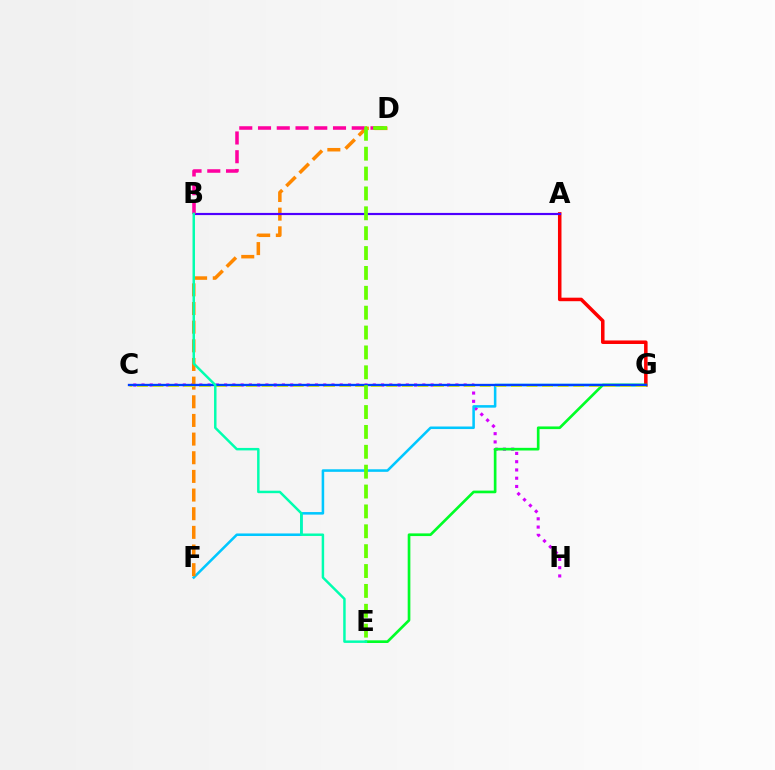{('C', 'H'): [{'color': '#d600ff', 'line_style': 'dotted', 'thickness': 2.24}], ('F', 'G'): [{'color': '#00c7ff', 'line_style': 'solid', 'thickness': 1.84}], ('A', 'G'): [{'color': '#ff0000', 'line_style': 'solid', 'thickness': 2.53}], ('D', 'F'): [{'color': '#ff8800', 'line_style': 'dashed', 'thickness': 2.53}], ('E', 'G'): [{'color': '#00ff27', 'line_style': 'solid', 'thickness': 1.92}], ('A', 'B'): [{'color': '#4f00ff', 'line_style': 'solid', 'thickness': 1.56}], ('B', 'D'): [{'color': '#ff00a0', 'line_style': 'dashed', 'thickness': 2.55}], ('C', 'G'): [{'color': '#eeff00', 'line_style': 'dashed', 'thickness': 2.12}, {'color': '#003fff', 'line_style': 'solid', 'thickness': 1.68}], ('D', 'E'): [{'color': '#66ff00', 'line_style': 'dashed', 'thickness': 2.7}], ('B', 'E'): [{'color': '#00ffaf', 'line_style': 'solid', 'thickness': 1.78}]}